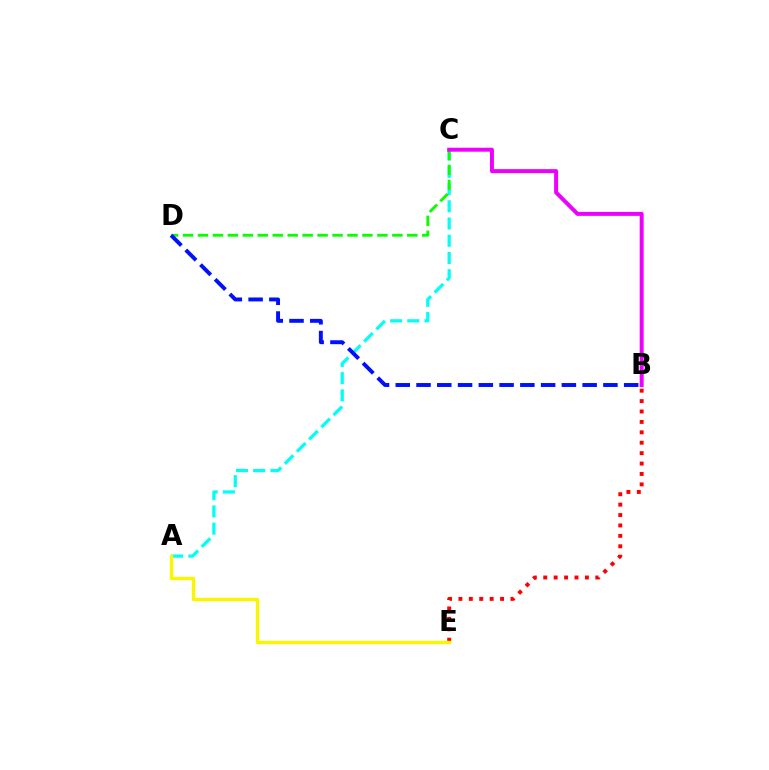{('A', 'C'): [{'color': '#00fff6', 'line_style': 'dashed', 'thickness': 2.34}], ('B', 'E'): [{'color': '#ff0000', 'line_style': 'dotted', 'thickness': 2.83}], ('C', 'D'): [{'color': '#08ff00', 'line_style': 'dashed', 'thickness': 2.03}], ('A', 'E'): [{'color': '#fcf500', 'line_style': 'solid', 'thickness': 2.45}], ('B', 'C'): [{'color': '#ee00ff', 'line_style': 'solid', 'thickness': 2.85}], ('B', 'D'): [{'color': '#0010ff', 'line_style': 'dashed', 'thickness': 2.82}]}